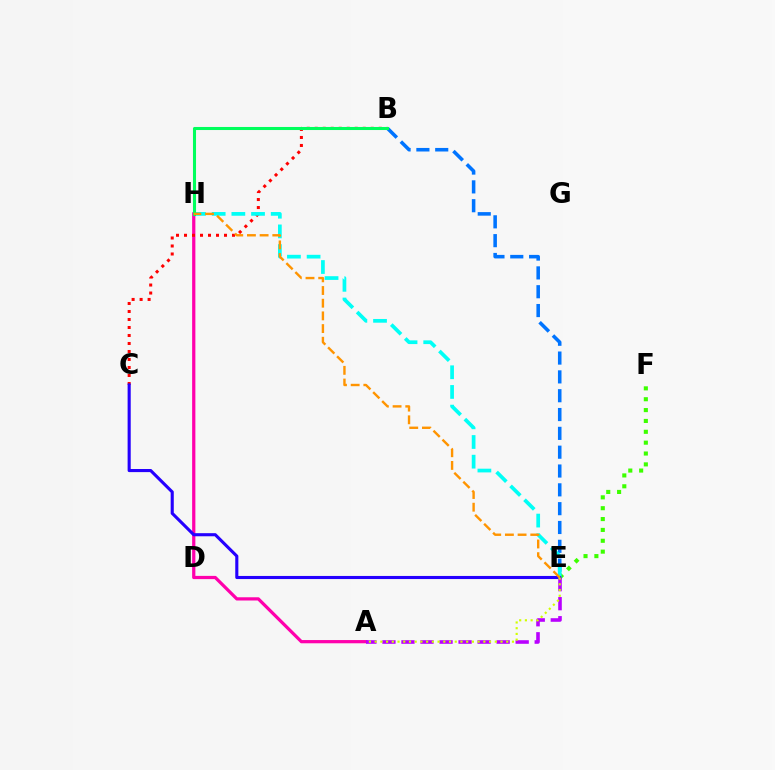{('A', 'H'): [{'color': '#ff00ac', 'line_style': 'solid', 'thickness': 2.33}], ('E', 'F'): [{'color': '#3dff00', 'line_style': 'dotted', 'thickness': 2.95}], ('B', 'E'): [{'color': '#0074ff', 'line_style': 'dashed', 'thickness': 2.56}], ('B', 'C'): [{'color': '#ff0000', 'line_style': 'dotted', 'thickness': 2.17}], ('E', 'H'): [{'color': '#00fff6', 'line_style': 'dashed', 'thickness': 2.67}, {'color': '#ff9400', 'line_style': 'dashed', 'thickness': 1.72}], ('C', 'E'): [{'color': '#2500ff', 'line_style': 'solid', 'thickness': 2.23}], ('B', 'H'): [{'color': '#00ff5c', 'line_style': 'solid', 'thickness': 2.21}], ('A', 'E'): [{'color': '#b900ff', 'line_style': 'dashed', 'thickness': 2.59}, {'color': '#d1ff00', 'line_style': 'dotted', 'thickness': 1.55}]}